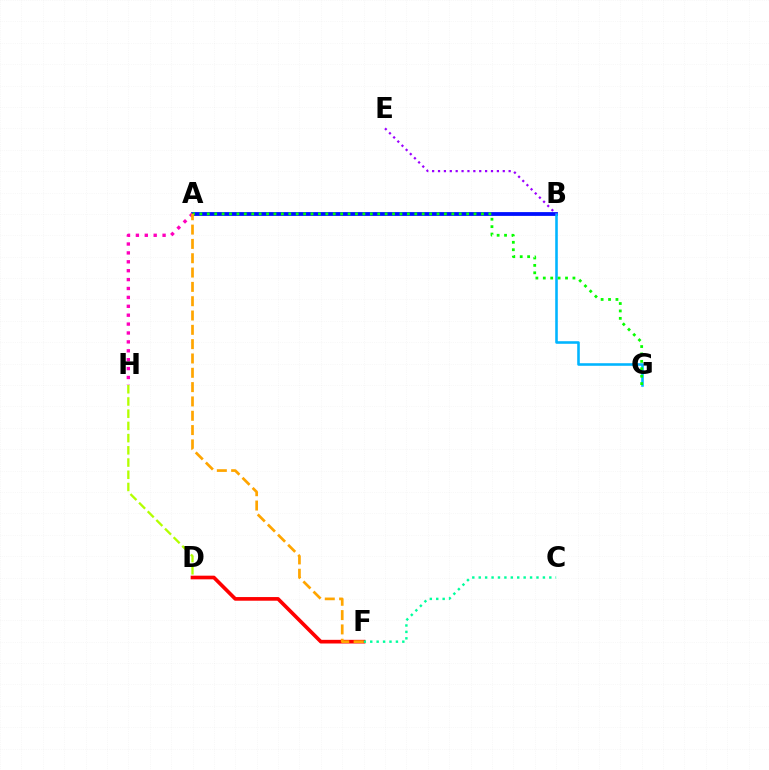{('A', 'B'): [{'color': '#0010ff', 'line_style': 'solid', 'thickness': 2.73}], ('B', 'G'): [{'color': '#00b5ff', 'line_style': 'solid', 'thickness': 1.86}], ('D', 'F'): [{'color': '#ff0000', 'line_style': 'solid', 'thickness': 2.63}], ('D', 'H'): [{'color': '#b3ff00', 'line_style': 'dashed', 'thickness': 1.66}], ('A', 'H'): [{'color': '#ff00bd', 'line_style': 'dotted', 'thickness': 2.42}], ('B', 'E'): [{'color': '#9b00ff', 'line_style': 'dotted', 'thickness': 1.6}], ('C', 'F'): [{'color': '#00ff9d', 'line_style': 'dotted', 'thickness': 1.74}], ('A', 'G'): [{'color': '#08ff00', 'line_style': 'dotted', 'thickness': 2.01}], ('A', 'F'): [{'color': '#ffa500', 'line_style': 'dashed', 'thickness': 1.95}]}